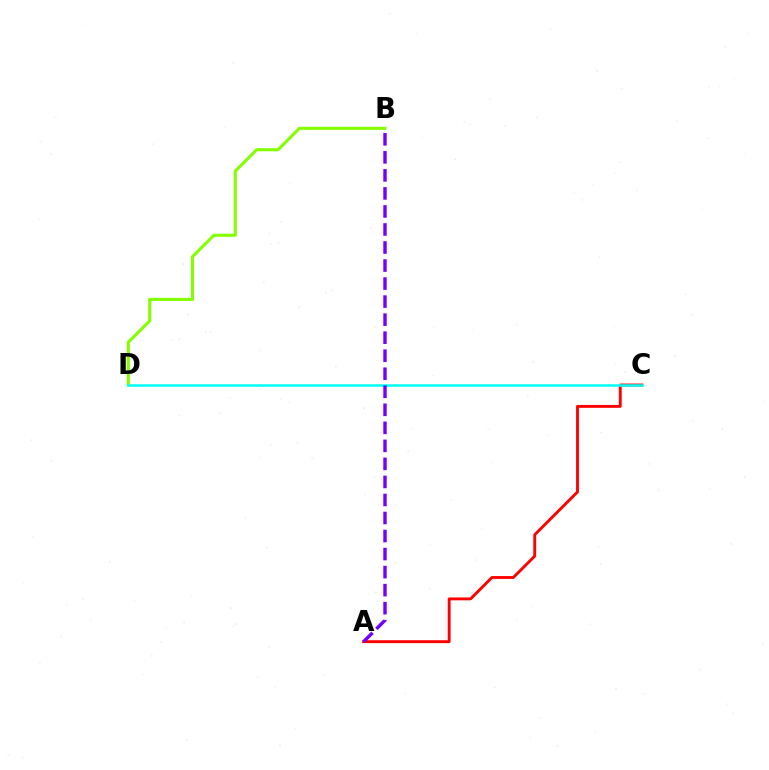{('B', 'D'): [{'color': '#84ff00', 'line_style': 'solid', 'thickness': 2.21}], ('A', 'C'): [{'color': '#ff0000', 'line_style': 'solid', 'thickness': 2.07}], ('C', 'D'): [{'color': '#00fff6', 'line_style': 'solid', 'thickness': 1.83}], ('A', 'B'): [{'color': '#7200ff', 'line_style': 'dashed', 'thickness': 2.45}]}